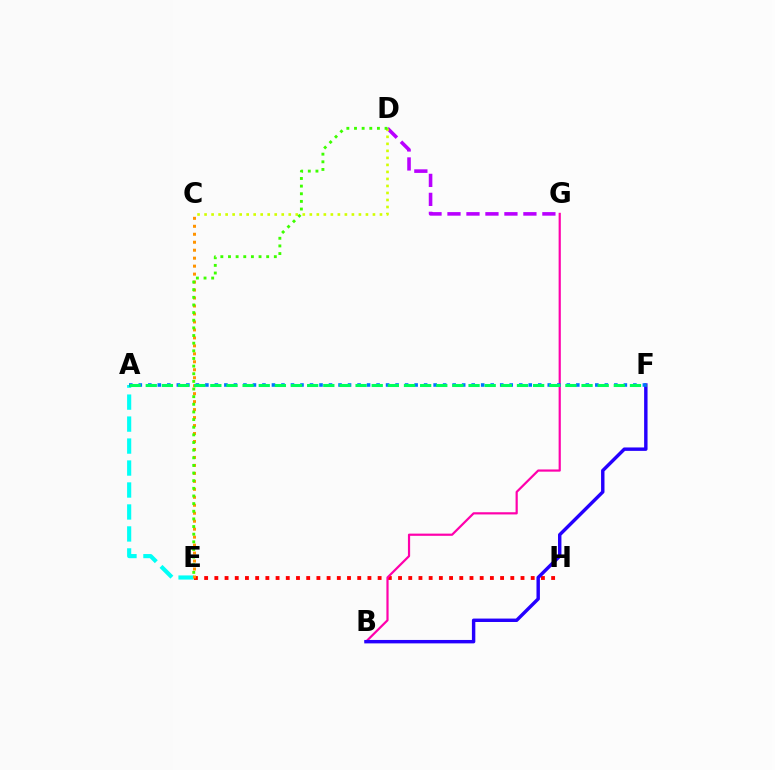{('E', 'H'): [{'color': '#ff0000', 'line_style': 'dotted', 'thickness': 2.77}], ('A', 'E'): [{'color': '#00fff6', 'line_style': 'dashed', 'thickness': 2.98}], ('C', 'E'): [{'color': '#ff9400', 'line_style': 'dotted', 'thickness': 2.17}], ('D', 'G'): [{'color': '#b900ff', 'line_style': 'dashed', 'thickness': 2.58}], ('B', 'G'): [{'color': '#ff00ac', 'line_style': 'solid', 'thickness': 1.58}], ('B', 'F'): [{'color': '#2500ff', 'line_style': 'solid', 'thickness': 2.46}], ('A', 'F'): [{'color': '#0074ff', 'line_style': 'dotted', 'thickness': 2.58}, {'color': '#00ff5c', 'line_style': 'dashed', 'thickness': 2.19}], ('C', 'D'): [{'color': '#d1ff00', 'line_style': 'dotted', 'thickness': 1.91}], ('D', 'E'): [{'color': '#3dff00', 'line_style': 'dotted', 'thickness': 2.08}]}